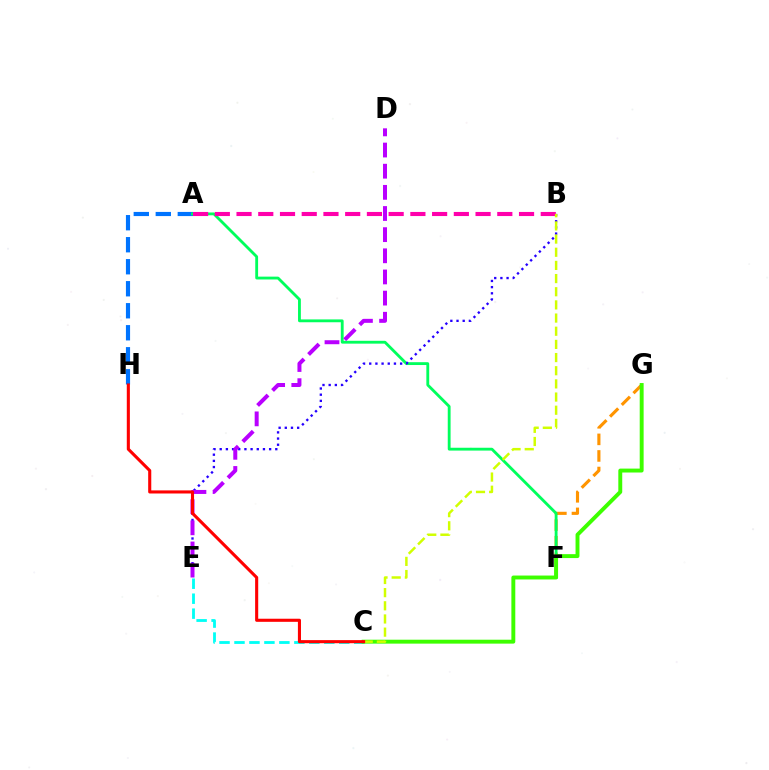{('F', 'G'): [{'color': '#ff9400', 'line_style': 'dashed', 'thickness': 2.25}], ('A', 'H'): [{'color': '#0074ff', 'line_style': 'dashed', 'thickness': 2.99}], ('A', 'F'): [{'color': '#00ff5c', 'line_style': 'solid', 'thickness': 2.04}], ('C', 'E'): [{'color': '#00fff6', 'line_style': 'dashed', 'thickness': 2.03}], ('B', 'E'): [{'color': '#2500ff', 'line_style': 'dotted', 'thickness': 1.68}], ('A', 'B'): [{'color': '#ff00ac', 'line_style': 'dashed', 'thickness': 2.95}], ('D', 'E'): [{'color': '#b900ff', 'line_style': 'dashed', 'thickness': 2.87}], ('C', 'G'): [{'color': '#3dff00', 'line_style': 'solid', 'thickness': 2.82}], ('B', 'C'): [{'color': '#d1ff00', 'line_style': 'dashed', 'thickness': 1.79}], ('C', 'H'): [{'color': '#ff0000', 'line_style': 'solid', 'thickness': 2.23}]}